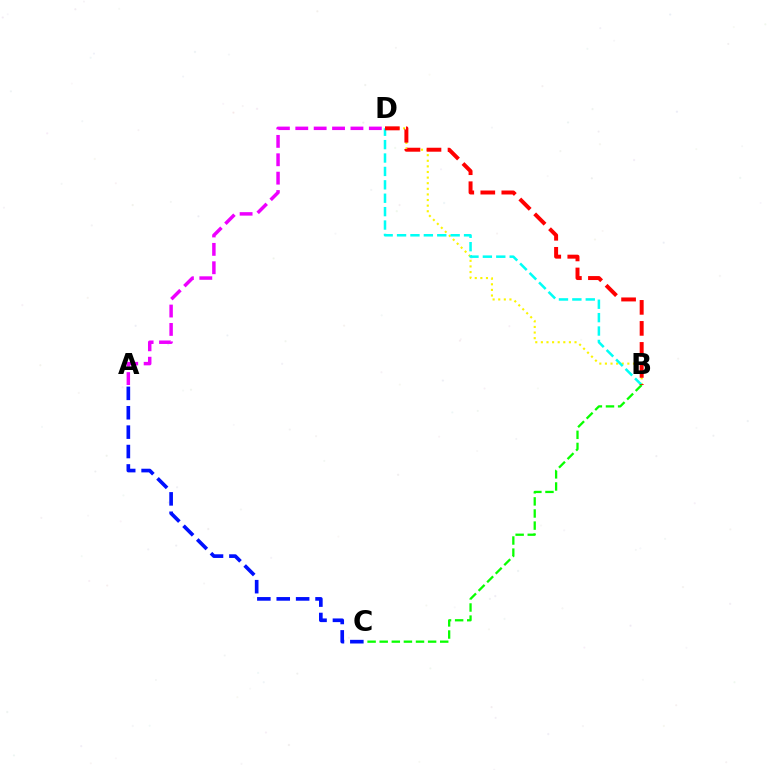{('B', 'D'): [{'color': '#fcf500', 'line_style': 'dotted', 'thickness': 1.52}, {'color': '#00fff6', 'line_style': 'dashed', 'thickness': 1.82}, {'color': '#ff0000', 'line_style': 'dashed', 'thickness': 2.85}], ('A', 'C'): [{'color': '#0010ff', 'line_style': 'dashed', 'thickness': 2.63}], ('B', 'C'): [{'color': '#08ff00', 'line_style': 'dashed', 'thickness': 1.64}], ('A', 'D'): [{'color': '#ee00ff', 'line_style': 'dashed', 'thickness': 2.5}]}